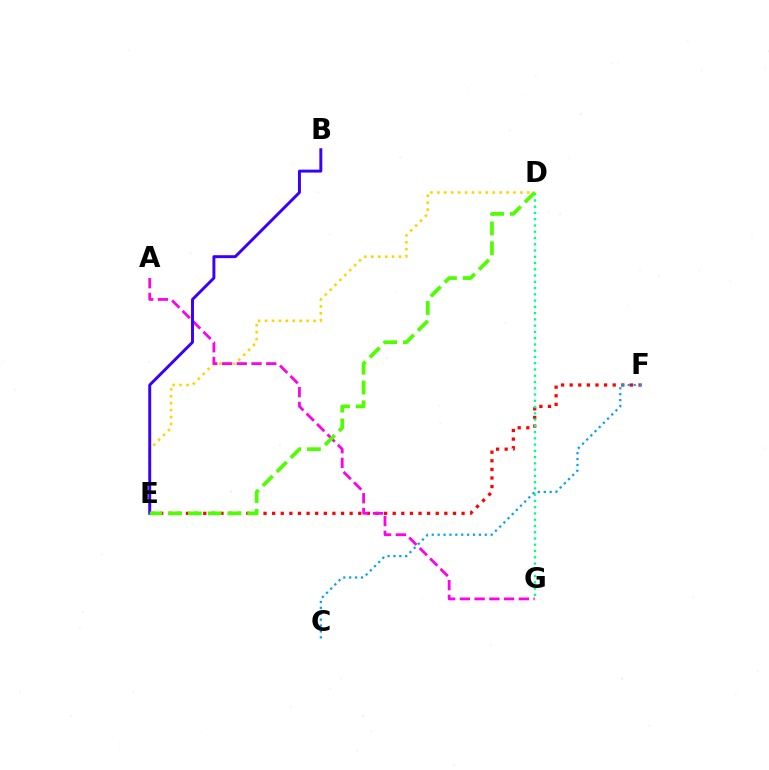{('D', 'E'): [{'color': '#ffd500', 'line_style': 'dotted', 'thickness': 1.88}, {'color': '#4fff00', 'line_style': 'dashed', 'thickness': 2.69}], ('E', 'F'): [{'color': '#ff0000', 'line_style': 'dotted', 'thickness': 2.34}], ('A', 'G'): [{'color': '#ff00ed', 'line_style': 'dashed', 'thickness': 2.0}], ('B', 'E'): [{'color': '#3700ff', 'line_style': 'solid', 'thickness': 2.12}], ('D', 'G'): [{'color': '#00ff86', 'line_style': 'dotted', 'thickness': 1.7}], ('C', 'F'): [{'color': '#009eff', 'line_style': 'dotted', 'thickness': 1.6}]}